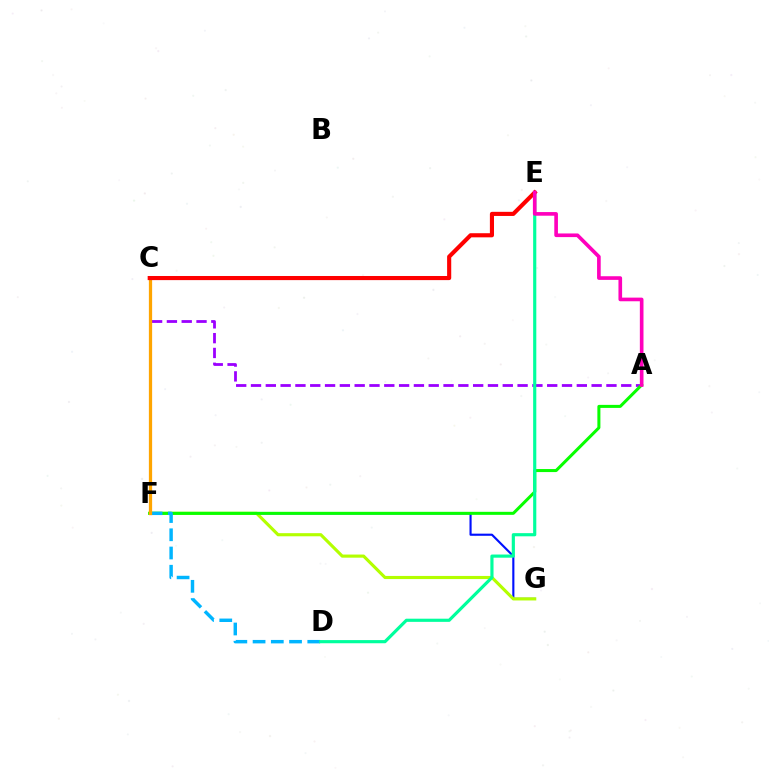{('F', 'G'): [{'color': '#0010ff', 'line_style': 'solid', 'thickness': 1.54}, {'color': '#b3ff00', 'line_style': 'solid', 'thickness': 2.25}], ('A', 'C'): [{'color': '#9b00ff', 'line_style': 'dashed', 'thickness': 2.01}], ('A', 'F'): [{'color': '#08ff00', 'line_style': 'solid', 'thickness': 2.18}], ('D', 'F'): [{'color': '#00b5ff', 'line_style': 'dashed', 'thickness': 2.48}], ('D', 'E'): [{'color': '#00ff9d', 'line_style': 'solid', 'thickness': 2.28}], ('C', 'F'): [{'color': '#ffa500', 'line_style': 'solid', 'thickness': 2.34}], ('C', 'E'): [{'color': '#ff0000', 'line_style': 'solid', 'thickness': 2.97}], ('A', 'E'): [{'color': '#ff00bd', 'line_style': 'solid', 'thickness': 2.62}]}